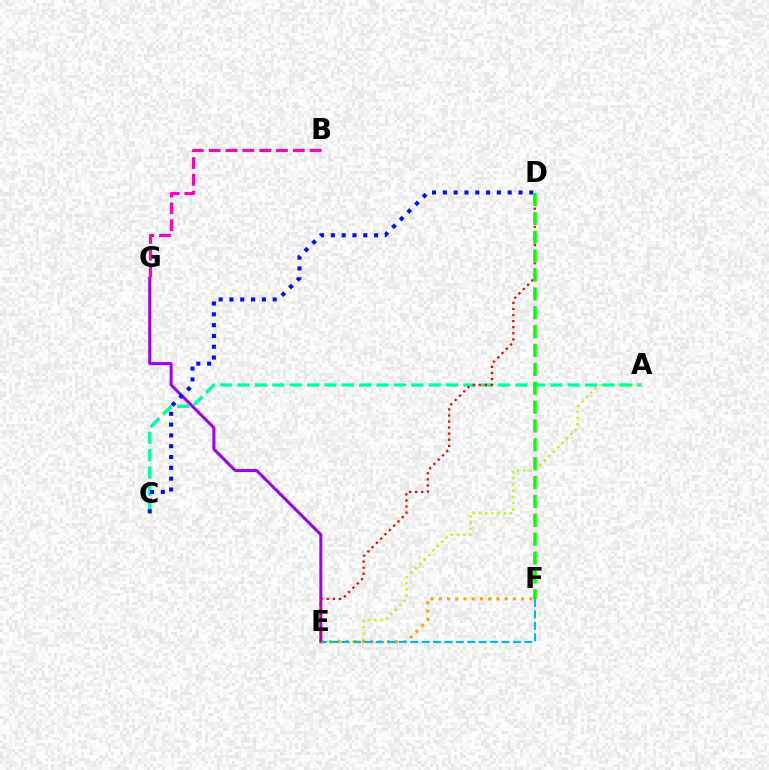{('A', 'E'): [{'color': '#b3ff00', 'line_style': 'dotted', 'thickness': 1.69}], ('A', 'C'): [{'color': '#00ff9d', 'line_style': 'dashed', 'thickness': 2.36}], ('E', 'F'): [{'color': '#ffa500', 'line_style': 'dotted', 'thickness': 2.24}, {'color': '#00b5ff', 'line_style': 'dashed', 'thickness': 1.55}], ('E', 'G'): [{'color': '#9b00ff', 'line_style': 'solid', 'thickness': 2.16}], ('C', 'D'): [{'color': '#0010ff', 'line_style': 'dotted', 'thickness': 2.94}], ('D', 'E'): [{'color': '#ff0000', 'line_style': 'dotted', 'thickness': 1.65}], ('B', 'G'): [{'color': '#ff00bd', 'line_style': 'dashed', 'thickness': 2.29}], ('D', 'F'): [{'color': '#08ff00', 'line_style': 'dashed', 'thickness': 2.56}]}